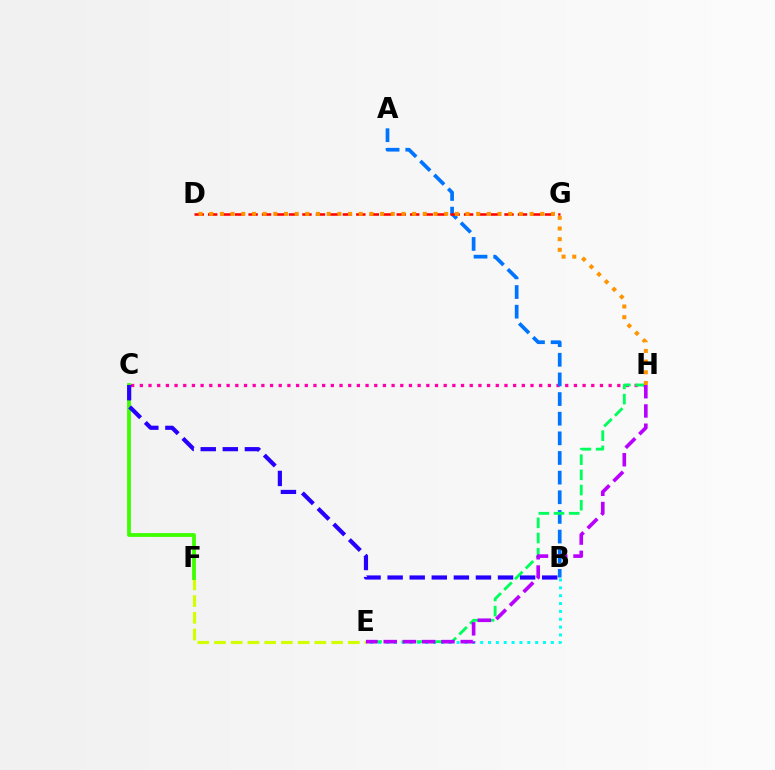{('E', 'F'): [{'color': '#d1ff00', 'line_style': 'dashed', 'thickness': 2.27}], ('C', 'H'): [{'color': '#ff00ac', 'line_style': 'dotted', 'thickness': 2.36}], ('A', 'B'): [{'color': '#0074ff', 'line_style': 'dashed', 'thickness': 2.67}], ('B', 'E'): [{'color': '#00fff6', 'line_style': 'dotted', 'thickness': 2.13}], ('E', 'H'): [{'color': '#00ff5c', 'line_style': 'dashed', 'thickness': 2.06}, {'color': '#b900ff', 'line_style': 'dashed', 'thickness': 2.62}], ('C', 'F'): [{'color': '#3dff00', 'line_style': 'solid', 'thickness': 2.73}], ('D', 'G'): [{'color': '#ff0000', 'line_style': 'dashed', 'thickness': 1.83}], ('B', 'C'): [{'color': '#2500ff', 'line_style': 'dashed', 'thickness': 3.0}], ('D', 'H'): [{'color': '#ff9400', 'line_style': 'dotted', 'thickness': 2.9}]}